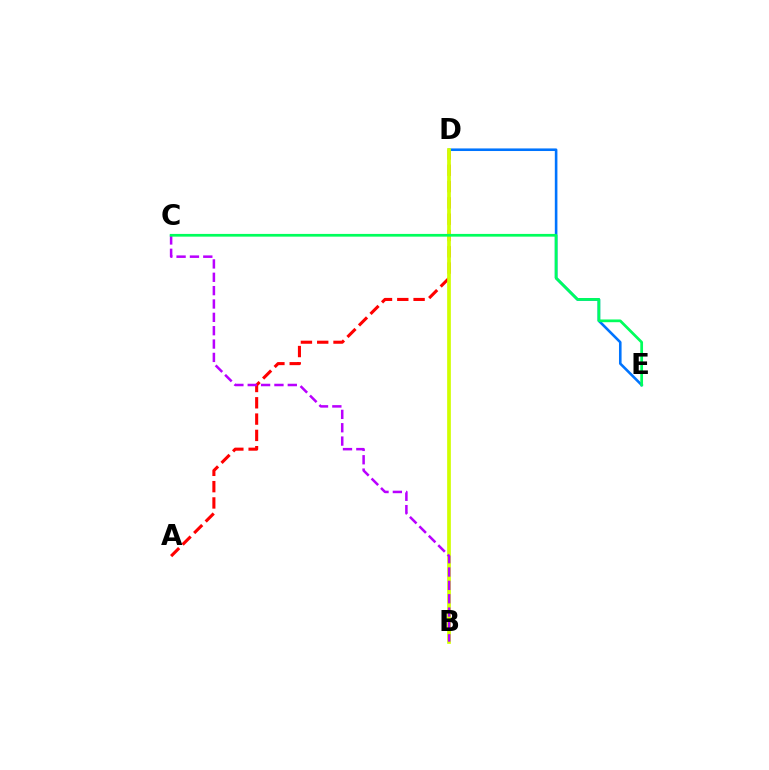{('A', 'D'): [{'color': '#ff0000', 'line_style': 'dashed', 'thickness': 2.21}], ('D', 'E'): [{'color': '#0074ff', 'line_style': 'solid', 'thickness': 1.87}], ('B', 'D'): [{'color': '#d1ff00', 'line_style': 'solid', 'thickness': 2.67}], ('B', 'C'): [{'color': '#b900ff', 'line_style': 'dashed', 'thickness': 1.81}], ('C', 'E'): [{'color': '#00ff5c', 'line_style': 'solid', 'thickness': 1.97}]}